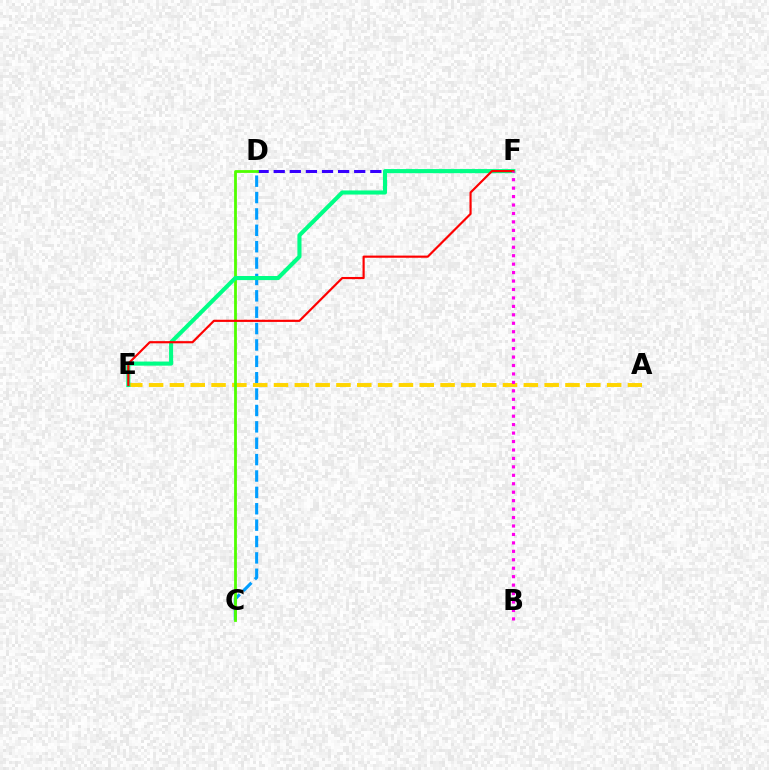{('C', 'D'): [{'color': '#009eff', 'line_style': 'dashed', 'thickness': 2.23}, {'color': '#4fff00', 'line_style': 'solid', 'thickness': 2.01}], ('D', 'F'): [{'color': '#3700ff', 'line_style': 'dashed', 'thickness': 2.19}], ('A', 'E'): [{'color': '#ffd500', 'line_style': 'dashed', 'thickness': 2.83}], ('E', 'F'): [{'color': '#00ff86', 'line_style': 'solid', 'thickness': 2.95}, {'color': '#ff0000', 'line_style': 'solid', 'thickness': 1.56}], ('B', 'F'): [{'color': '#ff00ed', 'line_style': 'dotted', 'thickness': 2.29}]}